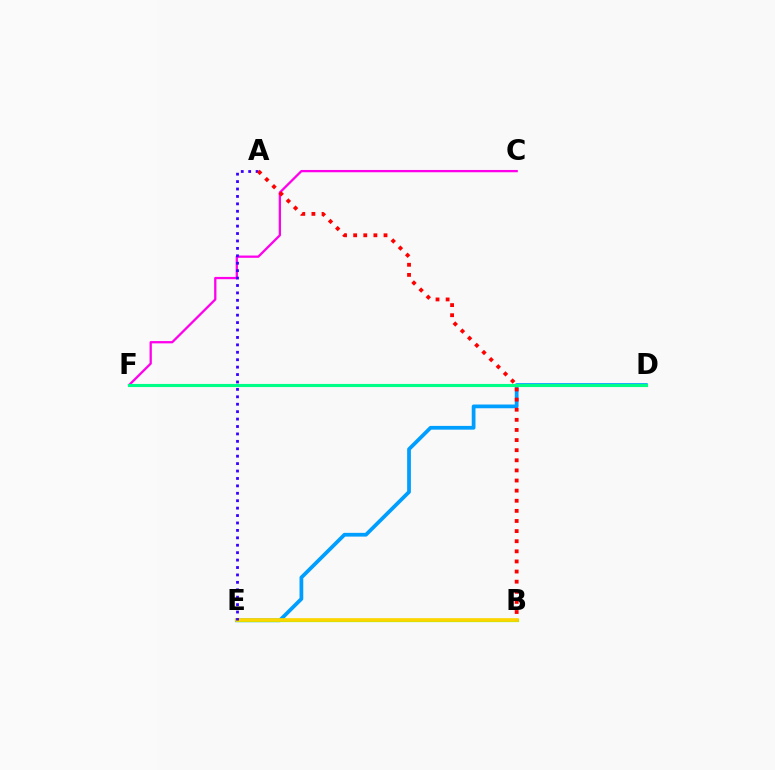{('C', 'F'): [{'color': '#ff00ed', 'line_style': 'solid', 'thickness': 1.65}], ('D', 'E'): [{'color': '#009eff', 'line_style': 'solid', 'thickness': 2.7}], ('B', 'E'): [{'color': '#4fff00', 'line_style': 'solid', 'thickness': 2.29}, {'color': '#ffd500', 'line_style': 'solid', 'thickness': 2.61}], ('D', 'F'): [{'color': '#00ff86', 'line_style': 'solid', 'thickness': 2.25}], ('A', 'E'): [{'color': '#3700ff', 'line_style': 'dotted', 'thickness': 2.02}], ('A', 'B'): [{'color': '#ff0000', 'line_style': 'dotted', 'thickness': 2.75}]}